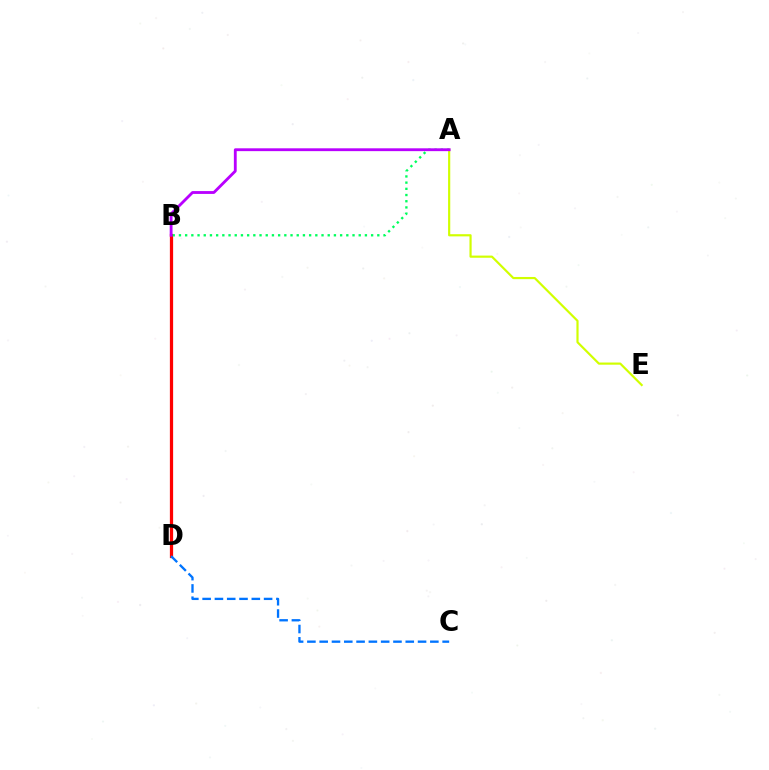{('A', 'E'): [{'color': '#d1ff00', 'line_style': 'solid', 'thickness': 1.57}], ('B', 'D'): [{'color': '#ff0000', 'line_style': 'solid', 'thickness': 2.33}], ('A', 'B'): [{'color': '#00ff5c', 'line_style': 'dotted', 'thickness': 1.68}, {'color': '#b900ff', 'line_style': 'solid', 'thickness': 2.04}], ('C', 'D'): [{'color': '#0074ff', 'line_style': 'dashed', 'thickness': 1.67}]}